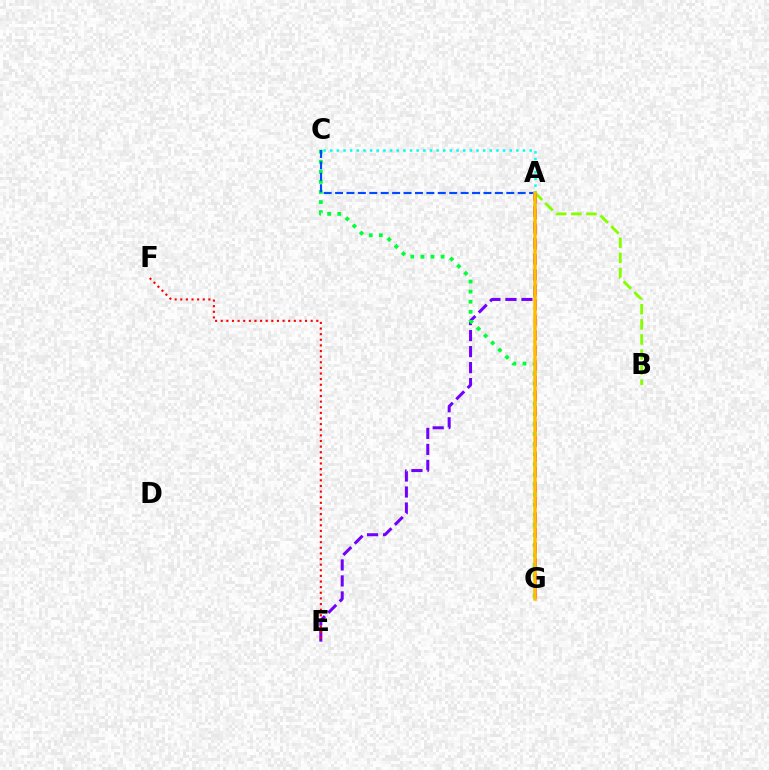{('A', 'E'): [{'color': '#7200ff', 'line_style': 'dashed', 'thickness': 2.17}], ('A', 'B'): [{'color': '#84ff00', 'line_style': 'dashed', 'thickness': 2.05}], ('E', 'F'): [{'color': '#ff0000', 'line_style': 'dotted', 'thickness': 1.53}], ('C', 'G'): [{'color': '#00ff39', 'line_style': 'dotted', 'thickness': 2.74}], ('A', 'C'): [{'color': '#00fff6', 'line_style': 'dotted', 'thickness': 1.81}, {'color': '#004bff', 'line_style': 'dashed', 'thickness': 1.55}], ('A', 'G'): [{'color': '#ff00cf', 'line_style': 'dashed', 'thickness': 2.06}, {'color': '#ffbd00', 'line_style': 'solid', 'thickness': 2.54}]}